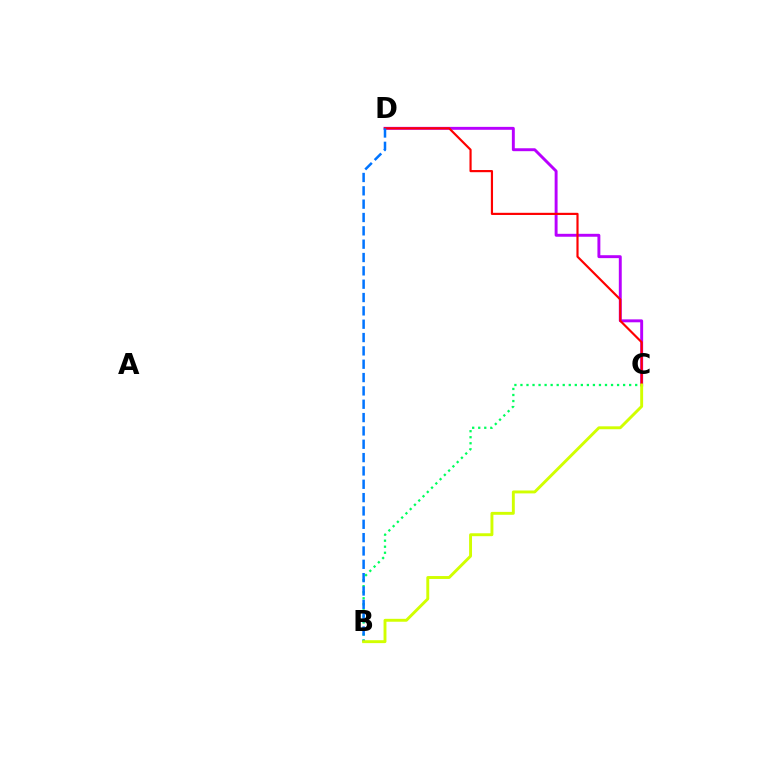{('C', 'D'): [{'color': '#b900ff', 'line_style': 'solid', 'thickness': 2.1}, {'color': '#ff0000', 'line_style': 'solid', 'thickness': 1.56}], ('B', 'C'): [{'color': '#00ff5c', 'line_style': 'dotted', 'thickness': 1.64}, {'color': '#d1ff00', 'line_style': 'solid', 'thickness': 2.1}], ('B', 'D'): [{'color': '#0074ff', 'line_style': 'dashed', 'thickness': 1.81}]}